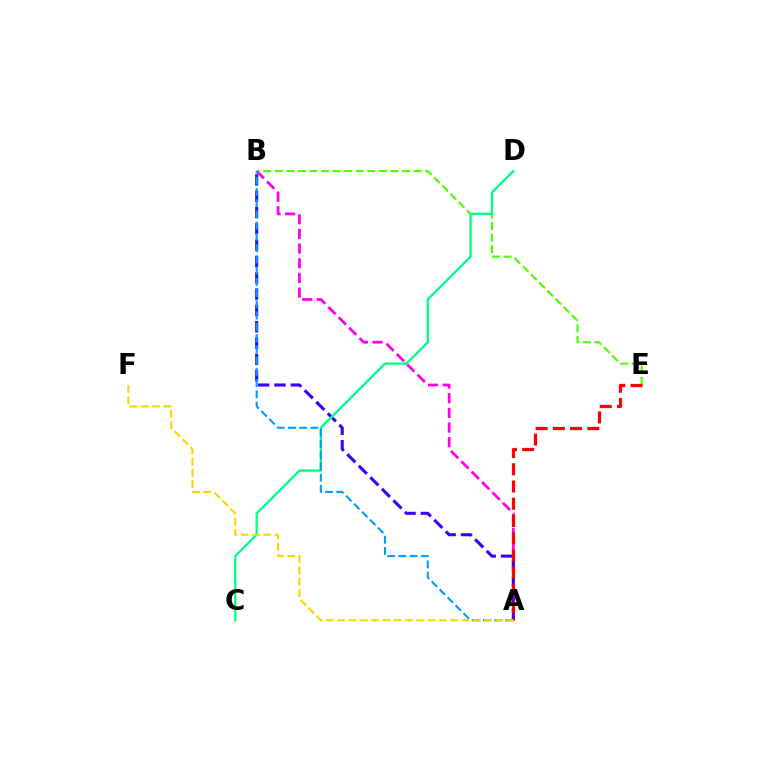{('B', 'E'): [{'color': '#4fff00', 'line_style': 'dashed', 'thickness': 1.57}], ('A', 'B'): [{'color': '#ff00ed', 'line_style': 'dashed', 'thickness': 1.99}, {'color': '#3700ff', 'line_style': 'dashed', 'thickness': 2.22}, {'color': '#009eff', 'line_style': 'dashed', 'thickness': 1.53}], ('C', 'D'): [{'color': '#00ff86', 'line_style': 'solid', 'thickness': 1.68}], ('A', 'E'): [{'color': '#ff0000', 'line_style': 'dashed', 'thickness': 2.34}], ('A', 'F'): [{'color': '#ffd500', 'line_style': 'dashed', 'thickness': 1.53}]}